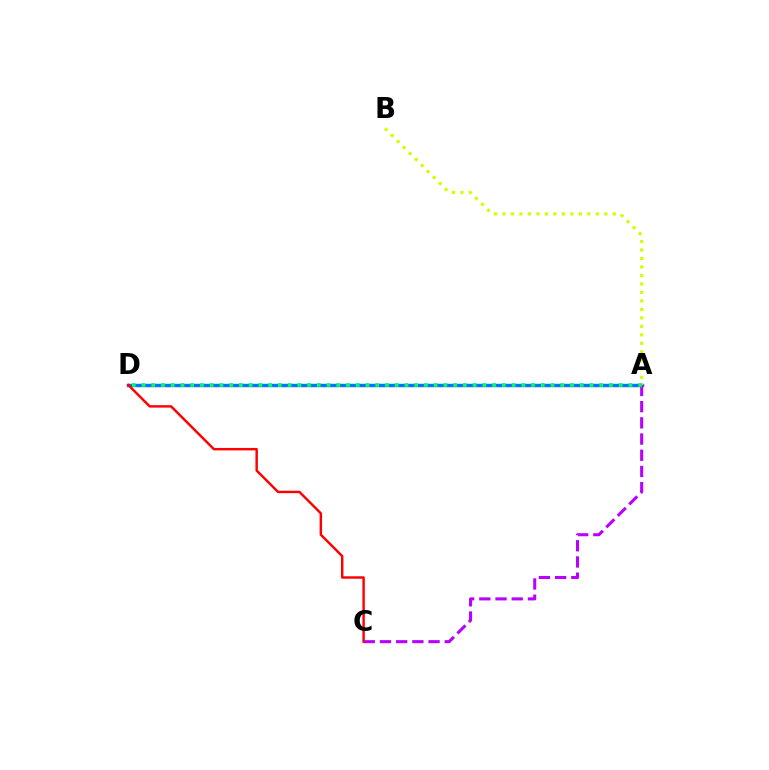{('A', 'D'): [{'color': '#0074ff', 'line_style': 'solid', 'thickness': 2.47}, {'color': '#00ff5c', 'line_style': 'dotted', 'thickness': 2.65}], ('A', 'C'): [{'color': '#b900ff', 'line_style': 'dashed', 'thickness': 2.2}], ('A', 'B'): [{'color': '#d1ff00', 'line_style': 'dotted', 'thickness': 2.31}], ('C', 'D'): [{'color': '#ff0000', 'line_style': 'solid', 'thickness': 1.76}]}